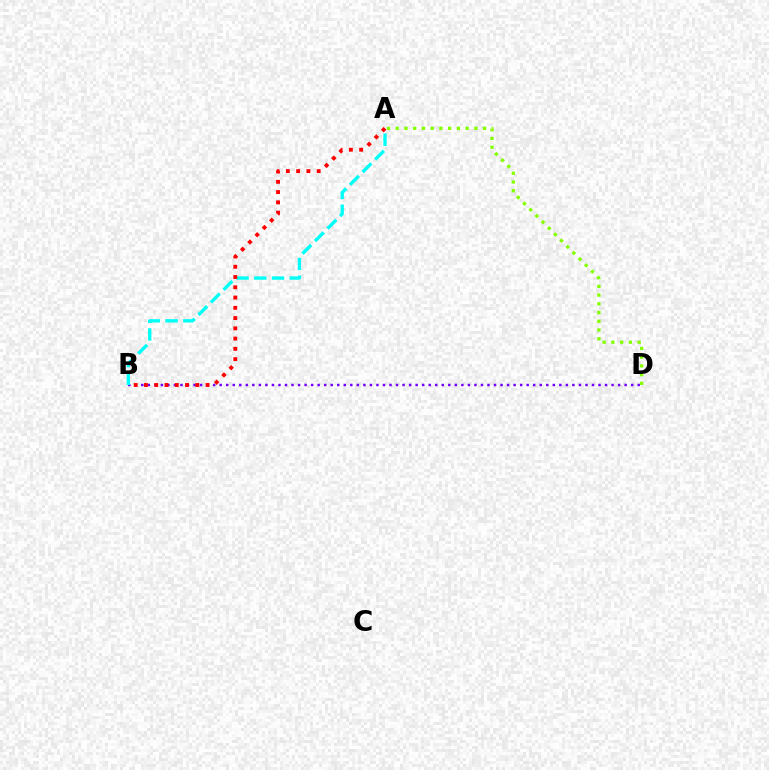{('B', 'D'): [{'color': '#7200ff', 'line_style': 'dotted', 'thickness': 1.77}], ('A', 'D'): [{'color': '#84ff00', 'line_style': 'dotted', 'thickness': 2.37}], ('A', 'B'): [{'color': '#00fff6', 'line_style': 'dashed', 'thickness': 2.41}, {'color': '#ff0000', 'line_style': 'dotted', 'thickness': 2.79}]}